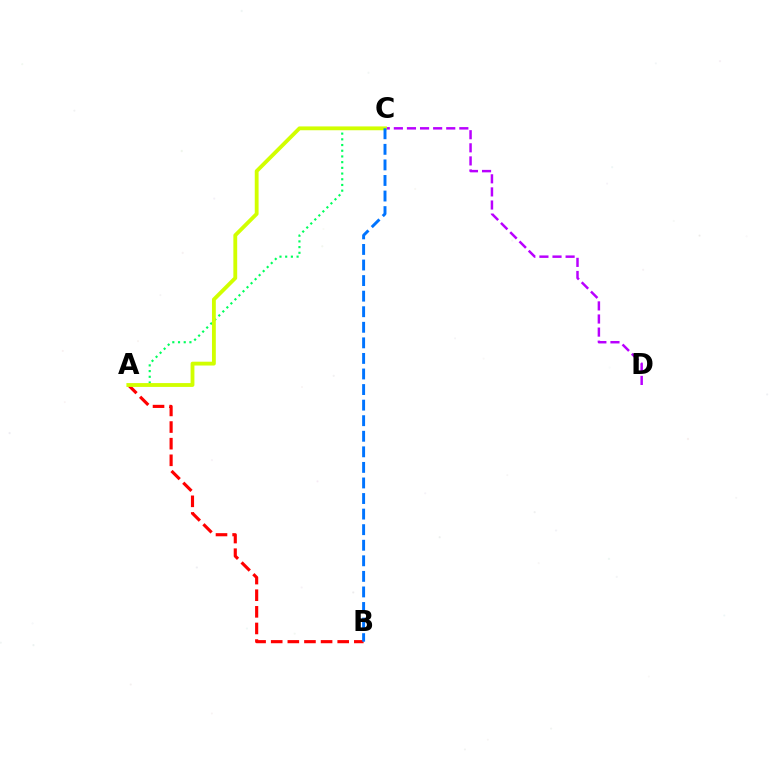{('A', 'B'): [{'color': '#ff0000', 'line_style': 'dashed', 'thickness': 2.26}], ('C', 'D'): [{'color': '#b900ff', 'line_style': 'dashed', 'thickness': 1.78}], ('A', 'C'): [{'color': '#00ff5c', 'line_style': 'dotted', 'thickness': 1.55}, {'color': '#d1ff00', 'line_style': 'solid', 'thickness': 2.76}], ('B', 'C'): [{'color': '#0074ff', 'line_style': 'dashed', 'thickness': 2.11}]}